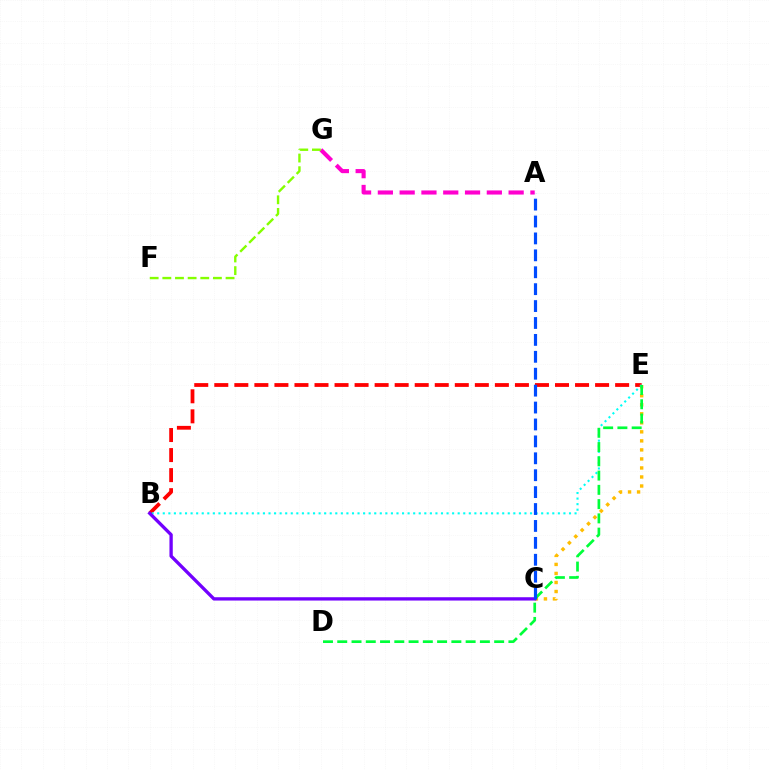{('C', 'E'): [{'color': '#ffbd00', 'line_style': 'dotted', 'thickness': 2.45}], ('B', 'E'): [{'color': '#ff0000', 'line_style': 'dashed', 'thickness': 2.72}, {'color': '#00fff6', 'line_style': 'dotted', 'thickness': 1.51}], ('D', 'E'): [{'color': '#00ff39', 'line_style': 'dashed', 'thickness': 1.94}], ('B', 'C'): [{'color': '#7200ff', 'line_style': 'solid', 'thickness': 2.39}], ('A', 'C'): [{'color': '#004bff', 'line_style': 'dashed', 'thickness': 2.3}], ('A', 'G'): [{'color': '#ff00cf', 'line_style': 'dashed', 'thickness': 2.96}], ('F', 'G'): [{'color': '#84ff00', 'line_style': 'dashed', 'thickness': 1.72}]}